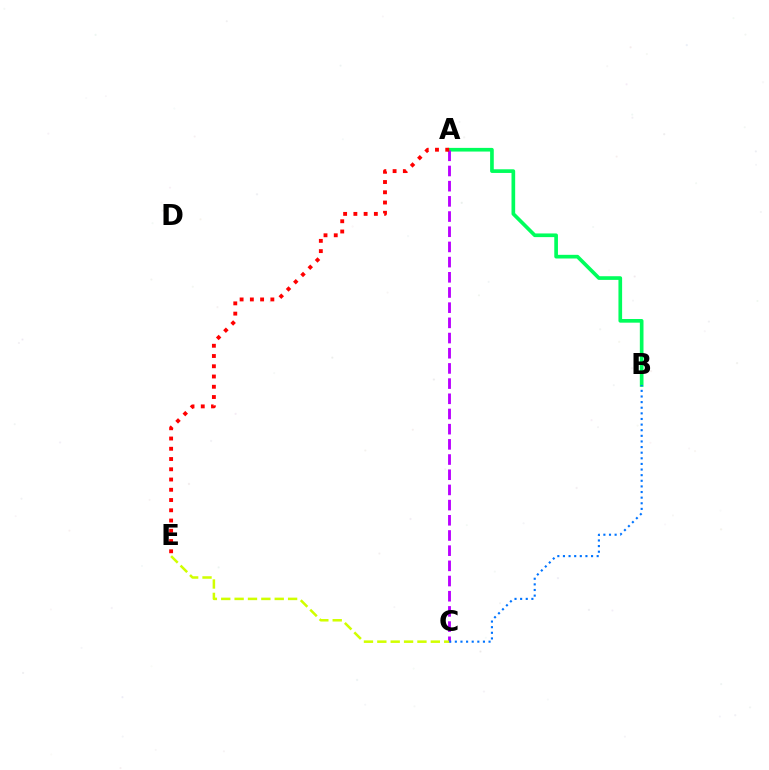{('A', 'B'): [{'color': '#00ff5c', 'line_style': 'solid', 'thickness': 2.64}], ('A', 'C'): [{'color': '#b900ff', 'line_style': 'dashed', 'thickness': 2.06}], ('B', 'C'): [{'color': '#0074ff', 'line_style': 'dotted', 'thickness': 1.53}], ('A', 'E'): [{'color': '#ff0000', 'line_style': 'dotted', 'thickness': 2.79}], ('C', 'E'): [{'color': '#d1ff00', 'line_style': 'dashed', 'thickness': 1.82}]}